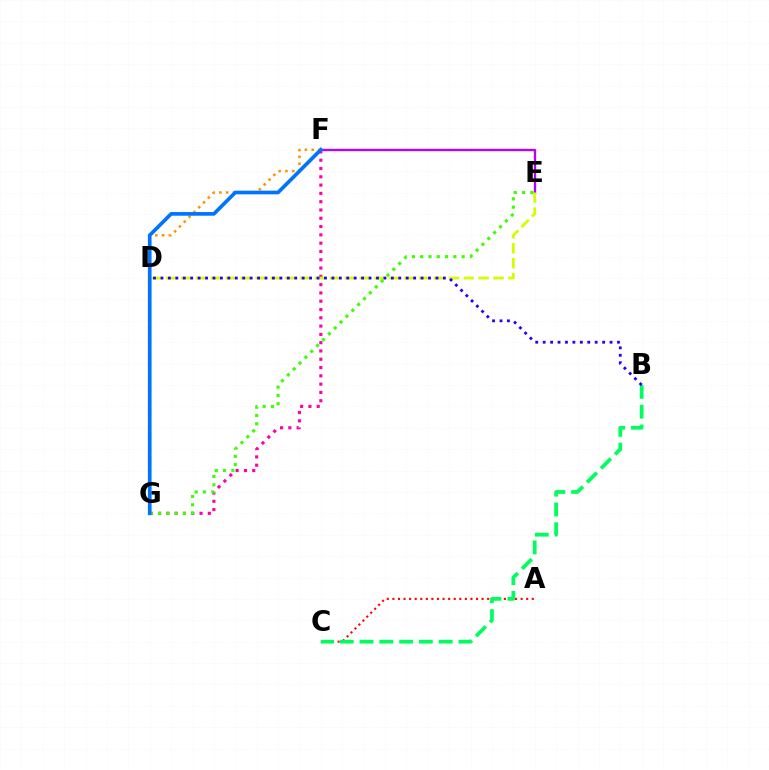{('A', 'C'): [{'color': '#ff0000', 'line_style': 'dotted', 'thickness': 1.51}], ('D', 'F'): [{'color': '#ff9400', 'line_style': 'dotted', 'thickness': 1.85}], ('B', 'C'): [{'color': '#00ff5c', 'line_style': 'dashed', 'thickness': 2.69}], ('D', 'G'): [{'color': '#00fff6', 'line_style': 'dashed', 'thickness': 1.62}], ('F', 'G'): [{'color': '#ff00ac', 'line_style': 'dotted', 'thickness': 2.25}, {'color': '#0074ff', 'line_style': 'solid', 'thickness': 2.65}], ('E', 'F'): [{'color': '#b900ff', 'line_style': 'solid', 'thickness': 1.69}], ('D', 'E'): [{'color': '#d1ff00', 'line_style': 'dashed', 'thickness': 2.02}], ('E', 'G'): [{'color': '#3dff00', 'line_style': 'dotted', 'thickness': 2.25}], ('B', 'D'): [{'color': '#2500ff', 'line_style': 'dotted', 'thickness': 2.02}]}